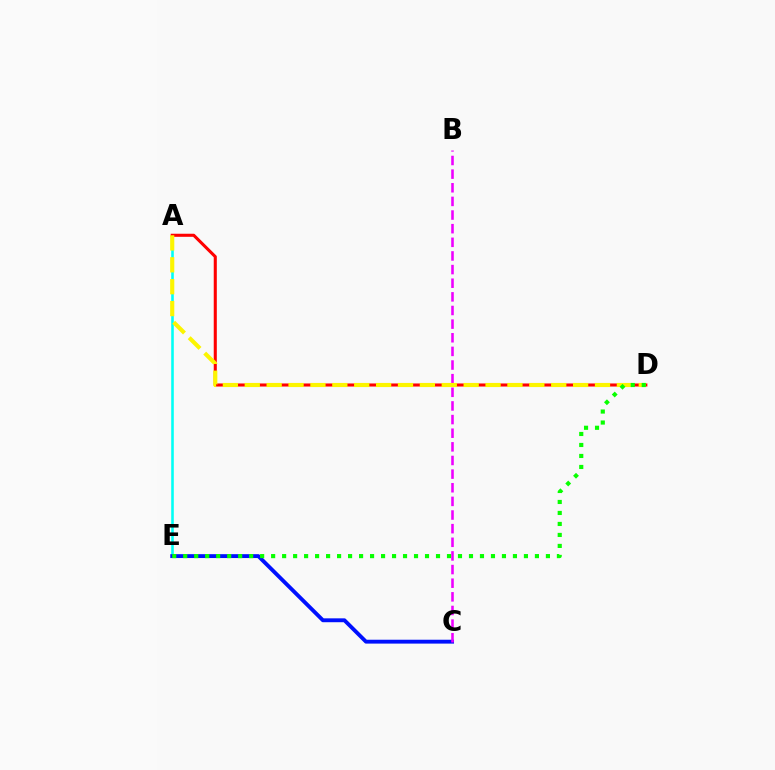{('A', 'E'): [{'color': '#00fff6', 'line_style': 'solid', 'thickness': 1.86}], ('A', 'D'): [{'color': '#ff0000', 'line_style': 'solid', 'thickness': 2.21}, {'color': '#fcf500', 'line_style': 'dashed', 'thickness': 2.97}], ('C', 'E'): [{'color': '#0010ff', 'line_style': 'solid', 'thickness': 2.79}], ('B', 'C'): [{'color': '#ee00ff', 'line_style': 'dashed', 'thickness': 1.85}], ('D', 'E'): [{'color': '#08ff00', 'line_style': 'dotted', 'thickness': 2.99}]}